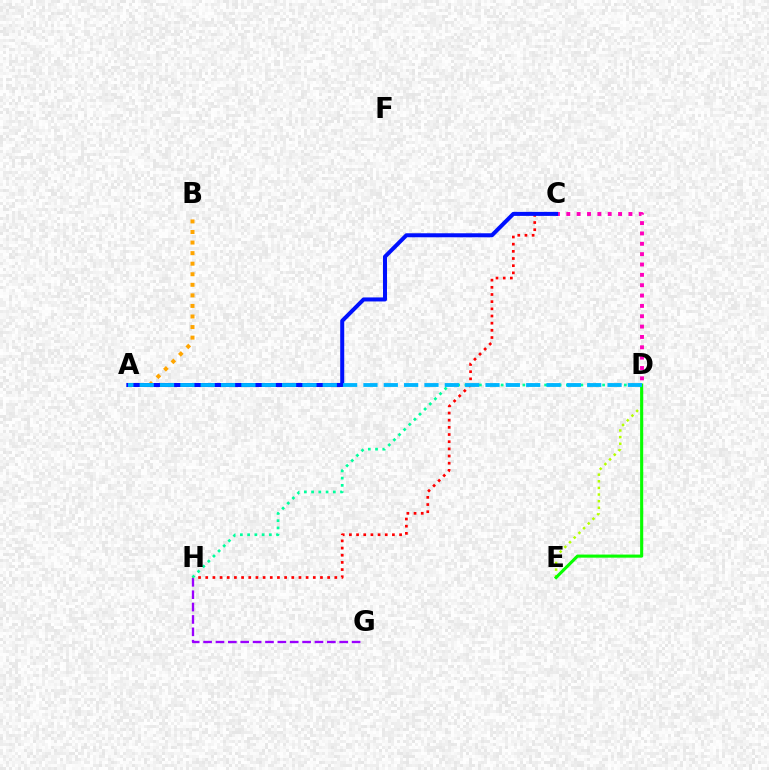{('A', 'B'): [{'color': '#ffa500', 'line_style': 'dotted', 'thickness': 2.87}], ('C', 'D'): [{'color': '#ff00bd', 'line_style': 'dotted', 'thickness': 2.81}], ('C', 'H'): [{'color': '#ff0000', 'line_style': 'dotted', 'thickness': 1.95}], ('D', 'E'): [{'color': '#b3ff00', 'line_style': 'dotted', 'thickness': 1.8}, {'color': '#08ff00', 'line_style': 'solid', 'thickness': 2.23}], ('A', 'C'): [{'color': '#0010ff', 'line_style': 'solid', 'thickness': 2.89}], ('G', 'H'): [{'color': '#9b00ff', 'line_style': 'dashed', 'thickness': 1.68}], ('D', 'H'): [{'color': '#00ff9d', 'line_style': 'dotted', 'thickness': 1.97}], ('A', 'D'): [{'color': '#00b5ff', 'line_style': 'dashed', 'thickness': 2.76}]}